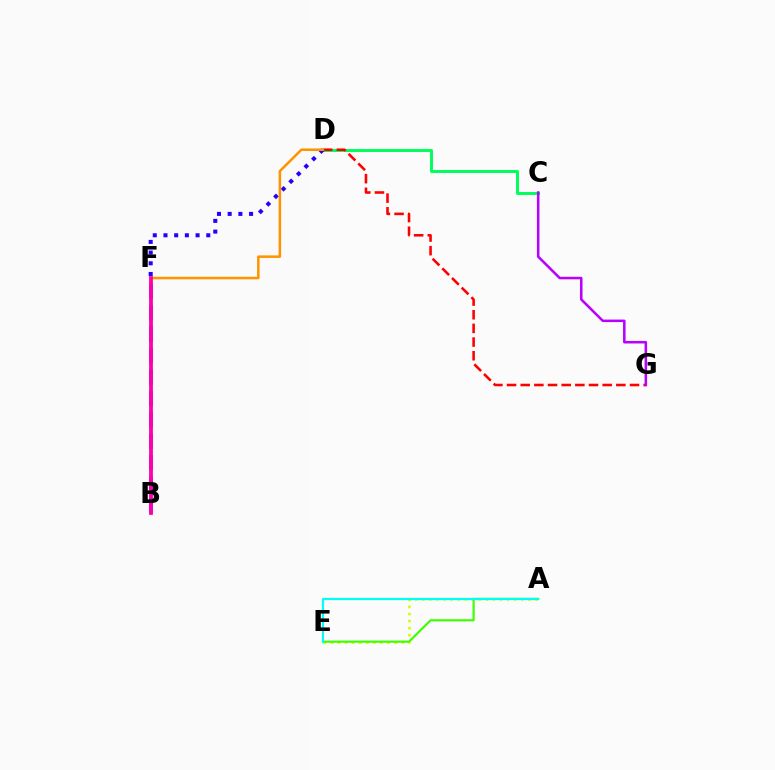{('A', 'E'): [{'color': '#d1ff00', 'line_style': 'dotted', 'thickness': 1.92}, {'color': '#3dff00', 'line_style': 'solid', 'thickness': 1.56}, {'color': '#00fff6', 'line_style': 'solid', 'thickness': 1.56}], ('C', 'D'): [{'color': '#00ff5c', 'line_style': 'solid', 'thickness': 2.15}], ('D', 'G'): [{'color': '#ff0000', 'line_style': 'dashed', 'thickness': 1.86}], ('B', 'F'): [{'color': '#0074ff', 'line_style': 'dashed', 'thickness': 2.91}, {'color': '#ff00ac', 'line_style': 'solid', 'thickness': 2.72}], ('C', 'G'): [{'color': '#b900ff', 'line_style': 'solid', 'thickness': 1.82}], ('D', 'F'): [{'color': '#2500ff', 'line_style': 'dotted', 'thickness': 2.91}, {'color': '#ff9400', 'line_style': 'solid', 'thickness': 1.83}]}